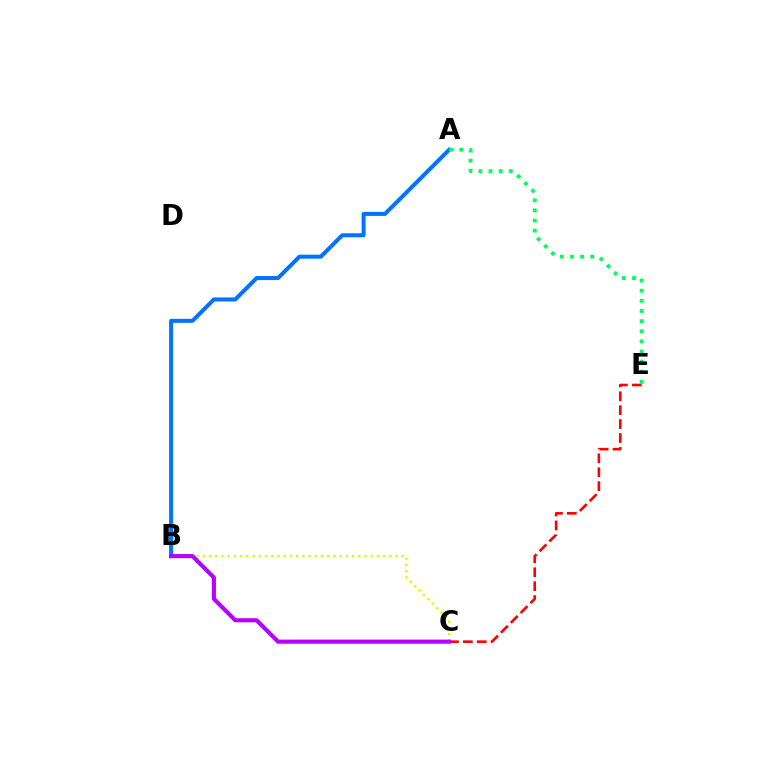{('C', 'E'): [{'color': '#ff0000', 'line_style': 'dashed', 'thickness': 1.89}], ('B', 'C'): [{'color': '#d1ff00', 'line_style': 'dotted', 'thickness': 1.69}, {'color': '#b900ff', 'line_style': 'solid', 'thickness': 2.97}], ('A', 'B'): [{'color': '#0074ff', 'line_style': 'solid', 'thickness': 2.9}], ('A', 'E'): [{'color': '#00ff5c', 'line_style': 'dotted', 'thickness': 2.75}]}